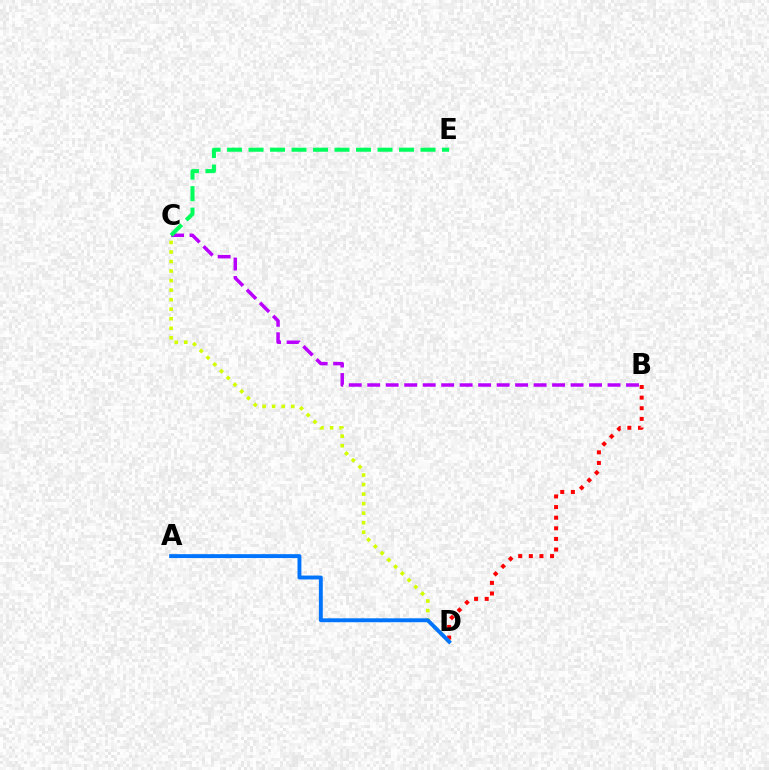{('B', 'D'): [{'color': '#ff0000', 'line_style': 'dotted', 'thickness': 2.89}], ('C', 'D'): [{'color': '#d1ff00', 'line_style': 'dotted', 'thickness': 2.59}], ('A', 'D'): [{'color': '#0074ff', 'line_style': 'solid', 'thickness': 2.81}], ('B', 'C'): [{'color': '#b900ff', 'line_style': 'dashed', 'thickness': 2.51}], ('C', 'E'): [{'color': '#00ff5c', 'line_style': 'dashed', 'thickness': 2.92}]}